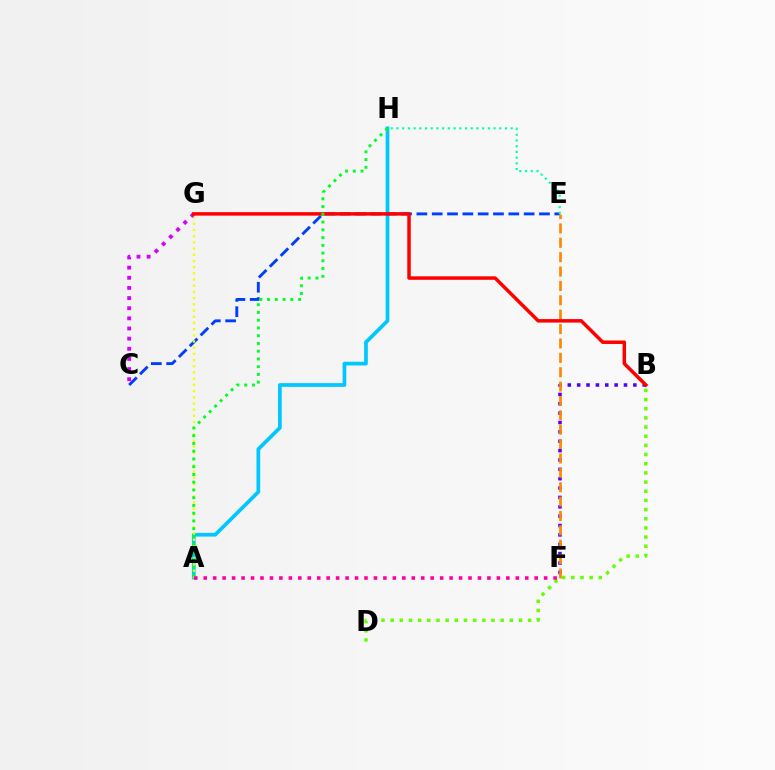{('B', 'F'): [{'color': '#4f00ff', 'line_style': 'dotted', 'thickness': 2.54}], ('A', 'H'): [{'color': '#00c7ff', 'line_style': 'solid', 'thickness': 2.68}, {'color': '#00ff27', 'line_style': 'dotted', 'thickness': 2.11}], ('C', 'E'): [{'color': '#003fff', 'line_style': 'dashed', 'thickness': 2.08}], ('A', 'G'): [{'color': '#eeff00', 'line_style': 'dotted', 'thickness': 1.68}], ('E', 'F'): [{'color': '#ff8800', 'line_style': 'dashed', 'thickness': 1.95}], ('B', 'D'): [{'color': '#66ff00', 'line_style': 'dotted', 'thickness': 2.49}], ('C', 'G'): [{'color': '#d600ff', 'line_style': 'dotted', 'thickness': 2.76}], ('E', 'H'): [{'color': '#00ffaf', 'line_style': 'dotted', 'thickness': 1.55}], ('B', 'G'): [{'color': '#ff0000', 'line_style': 'solid', 'thickness': 2.51}], ('A', 'F'): [{'color': '#ff00a0', 'line_style': 'dotted', 'thickness': 2.57}]}